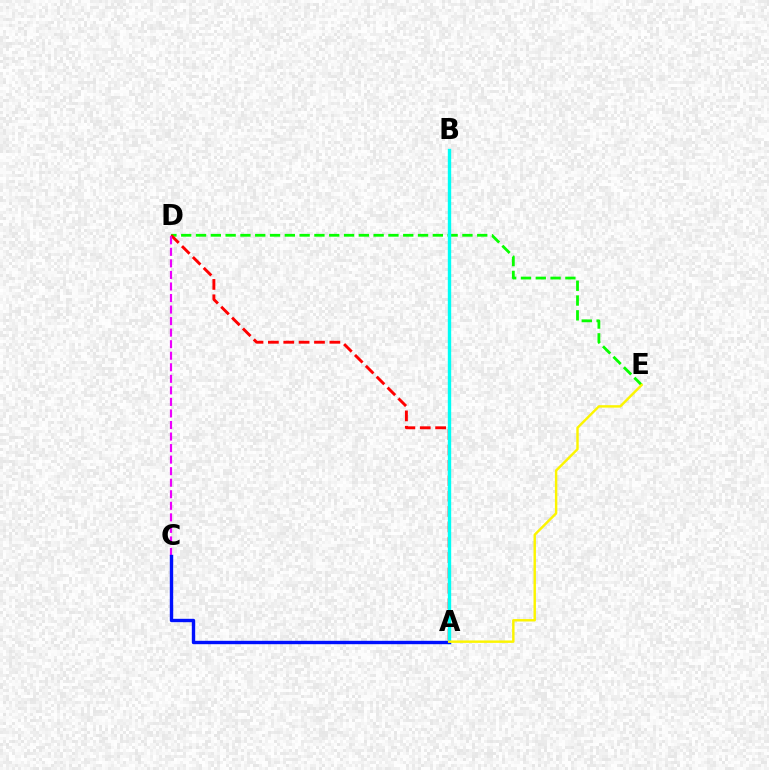{('D', 'E'): [{'color': '#08ff00', 'line_style': 'dashed', 'thickness': 2.01}], ('A', 'D'): [{'color': '#ff0000', 'line_style': 'dashed', 'thickness': 2.09}], ('A', 'B'): [{'color': '#00fff6', 'line_style': 'solid', 'thickness': 2.43}], ('C', 'D'): [{'color': '#ee00ff', 'line_style': 'dashed', 'thickness': 1.57}], ('A', 'C'): [{'color': '#0010ff', 'line_style': 'solid', 'thickness': 2.43}], ('A', 'E'): [{'color': '#fcf500', 'line_style': 'solid', 'thickness': 1.75}]}